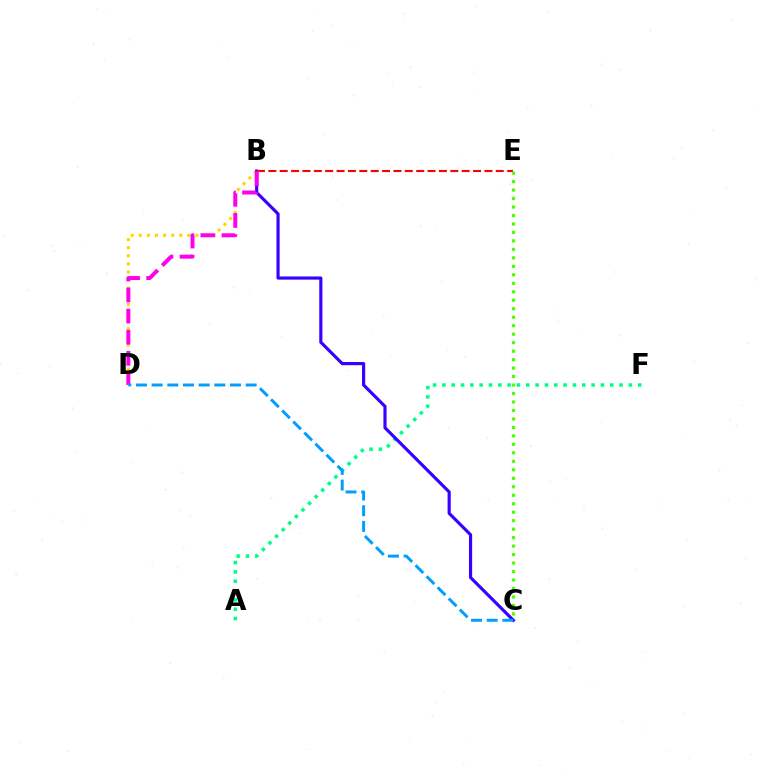{('B', 'D'): [{'color': '#ffd500', 'line_style': 'dotted', 'thickness': 2.2}, {'color': '#ff00ed', 'line_style': 'dashed', 'thickness': 2.87}], ('A', 'F'): [{'color': '#00ff86', 'line_style': 'dotted', 'thickness': 2.53}], ('B', 'C'): [{'color': '#3700ff', 'line_style': 'solid', 'thickness': 2.27}], ('B', 'E'): [{'color': '#ff0000', 'line_style': 'dashed', 'thickness': 1.54}], ('C', 'E'): [{'color': '#4fff00', 'line_style': 'dotted', 'thickness': 2.3}], ('C', 'D'): [{'color': '#009eff', 'line_style': 'dashed', 'thickness': 2.13}]}